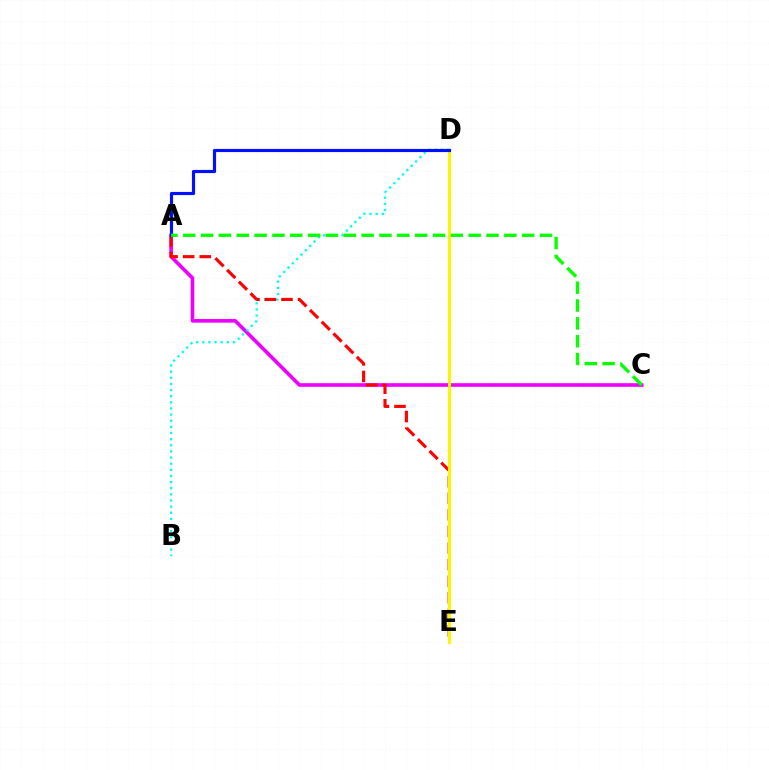{('A', 'C'): [{'color': '#ee00ff', 'line_style': 'solid', 'thickness': 2.62}, {'color': '#08ff00', 'line_style': 'dashed', 'thickness': 2.42}], ('B', 'D'): [{'color': '#00fff6', 'line_style': 'dotted', 'thickness': 1.67}], ('A', 'E'): [{'color': '#ff0000', 'line_style': 'dashed', 'thickness': 2.25}], ('D', 'E'): [{'color': '#fcf500', 'line_style': 'solid', 'thickness': 2.24}], ('A', 'D'): [{'color': '#0010ff', 'line_style': 'solid', 'thickness': 2.27}]}